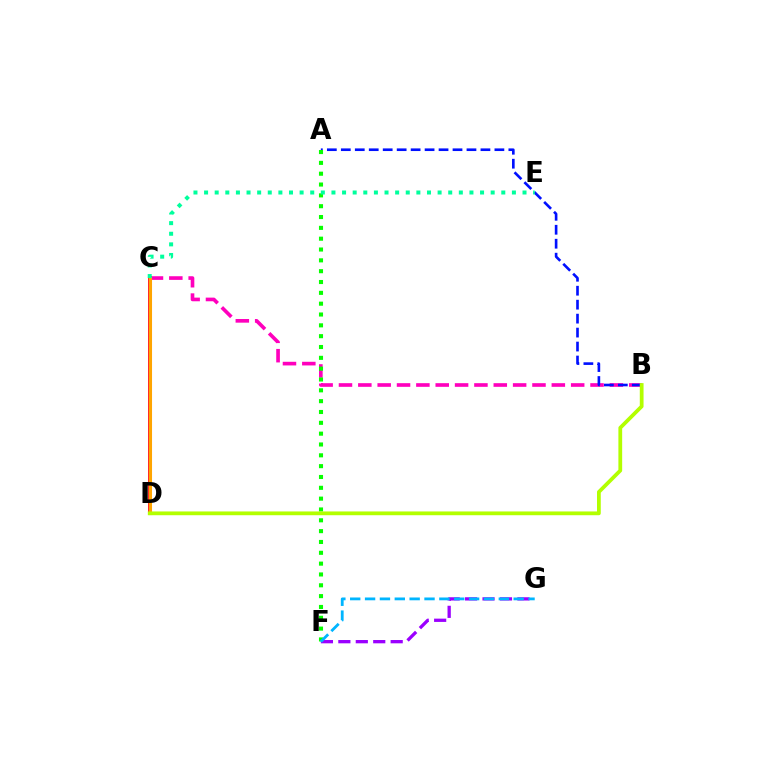{('B', 'C'): [{'color': '#ff00bd', 'line_style': 'dashed', 'thickness': 2.63}], ('A', 'B'): [{'color': '#0010ff', 'line_style': 'dashed', 'thickness': 1.9}], ('A', 'F'): [{'color': '#08ff00', 'line_style': 'dotted', 'thickness': 2.94}], ('C', 'D'): [{'color': '#ff0000', 'line_style': 'solid', 'thickness': 2.65}, {'color': '#ffa500', 'line_style': 'solid', 'thickness': 2.21}], ('F', 'G'): [{'color': '#9b00ff', 'line_style': 'dashed', 'thickness': 2.37}, {'color': '#00b5ff', 'line_style': 'dashed', 'thickness': 2.02}], ('C', 'E'): [{'color': '#00ff9d', 'line_style': 'dotted', 'thickness': 2.88}], ('B', 'D'): [{'color': '#b3ff00', 'line_style': 'solid', 'thickness': 2.71}]}